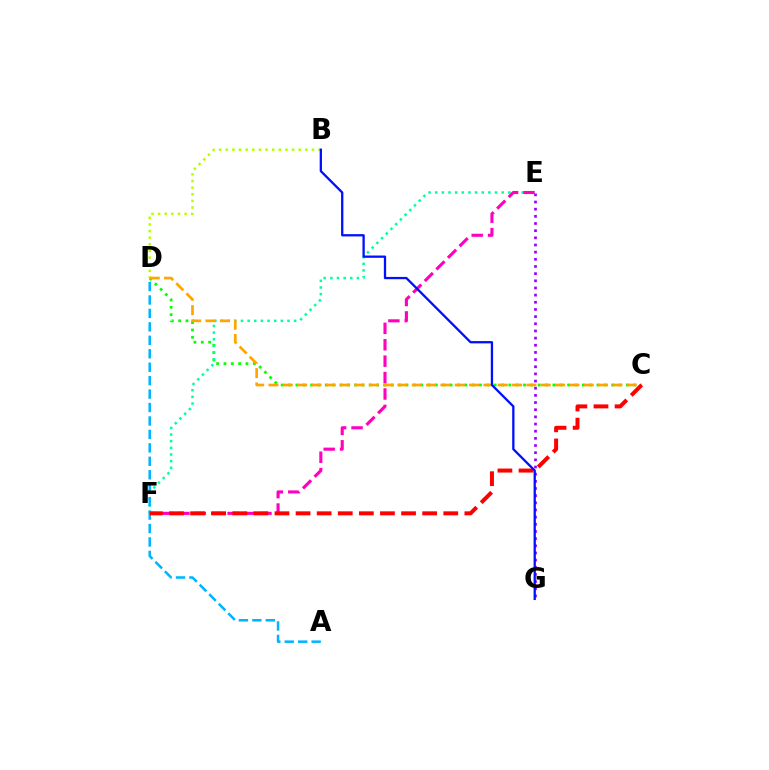{('B', 'D'): [{'color': '#b3ff00', 'line_style': 'dotted', 'thickness': 1.8}], ('C', 'D'): [{'color': '#08ff00', 'line_style': 'dotted', 'thickness': 2.0}, {'color': '#ffa500', 'line_style': 'dashed', 'thickness': 1.95}], ('E', 'F'): [{'color': '#00ff9d', 'line_style': 'dotted', 'thickness': 1.81}, {'color': '#ff00bd', 'line_style': 'dashed', 'thickness': 2.23}], ('A', 'D'): [{'color': '#00b5ff', 'line_style': 'dashed', 'thickness': 1.83}], ('C', 'F'): [{'color': '#ff0000', 'line_style': 'dashed', 'thickness': 2.87}], ('E', 'G'): [{'color': '#9b00ff', 'line_style': 'dotted', 'thickness': 1.95}], ('B', 'G'): [{'color': '#0010ff', 'line_style': 'solid', 'thickness': 1.65}]}